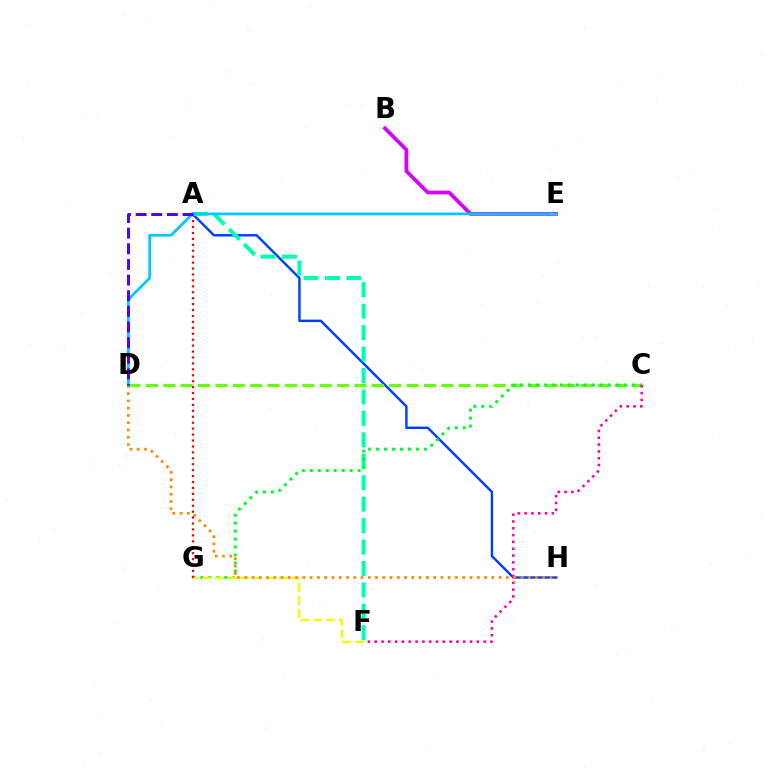{('B', 'E'): [{'color': '#d600ff', 'line_style': 'solid', 'thickness': 2.7}], ('A', 'H'): [{'color': '#003fff', 'line_style': 'solid', 'thickness': 1.75}], ('C', 'D'): [{'color': '#66ff00', 'line_style': 'dashed', 'thickness': 2.36}], ('A', 'F'): [{'color': '#00ffaf', 'line_style': 'dashed', 'thickness': 2.91}], ('C', 'G'): [{'color': '#00ff27', 'line_style': 'dotted', 'thickness': 2.16}], ('F', 'G'): [{'color': '#eeff00', 'line_style': 'dashed', 'thickness': 1.73}], ('C', 'F'): [{'color': '#ff00a0', 'line_style': 'dotted', 'thickness': 1.85}], ('D', 'H'): [{'color': '#ff8800', 'line_style': 'dotted', 'thickness': 1.97}], ('A', 'G'): [{'color': '#ff0000', 'line_style': 'dotted', 'thickness': 1.61}], ('D', 'E'): [{'color': '#00c7ff', 'line_style': 'solid', 'thickness': 1.97}], ('A', 'D'): [{'color': '#4f00ff', 'line_style': 'dashed', 'thickness': 2.12}]}